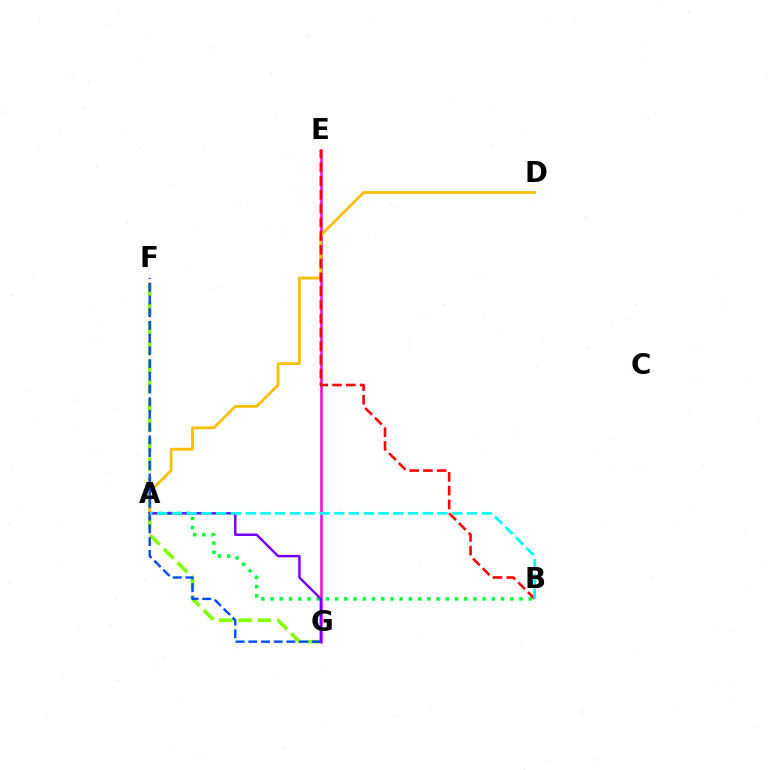{('E', 'G'): [{'color': '#ff00cf', 'line_style': 'solid', 'thickness': 1.8}], ('F', 'G'): [{'color': '#84ff00', 'line_style': 'dashed', 'thickness': 2.64}, {'color': '#004bff', 'line_style': 'dashed', 'thickness': 1.73}], ('A', 'B'): [{'color': '#00ff39', 'line_style': 'dotted', 'thickness': 2.51}, {'color': '#00fff6', 'line_style': 'dashed', 'thickness': 2.0}], ('A', 'D'): [{'color': '#ffbd00', 'line_style': 'solid', 'thickness': 2.0}], ('B', 'E'): [{'color': '#ff0000', 'line_style': 'dashed', 'thickness': 1.87}], ('A', 'G'): [{'color': '#7200ff', 'line_style': 'solid', 'thickness': 1.76}]}